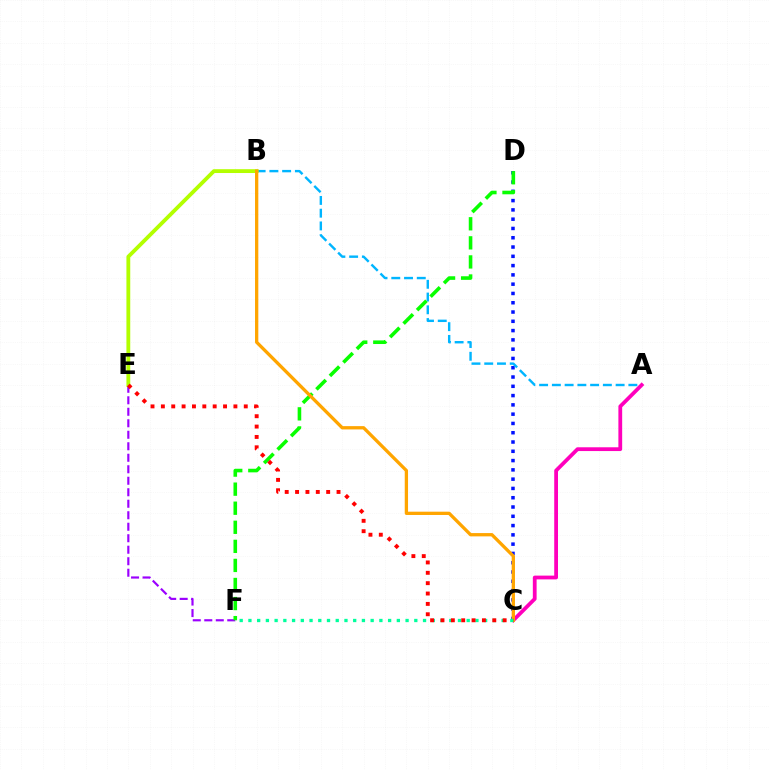{('C', 'D'): [{'color': '#0010ff', 'line_style': 'dotted', 'thickness': 2.52}], ('E', 'F'): [{'color': '#9b00ff', 'line_style': 'dashed', 'thickness': 1.56}], ('A', 'B'): [{'color': '#00b5ff', 'line_style': 'dashed', 'thickness': 1.73}], ('D', 'F'): [{'color': '#08ff00', 'line_style': 'dashed', 'thickness': 2.59}], ('A', 'C'): [{'color': '#ff00bd', 'line_style': 'solid', 'thickness': 2.72}], ('B', 'E'): [{'color': '#b3ff00', 'line_style': 'solid', 'thickness': 2.75}], ('B', 'C'): [{'color': '#ffa500', 'line_style': 'solid', 'thickness': 2.37}], ('C', 'F'): [{'color': '#00ff9d', 'line_style': 'dotted', 'thickness': 2.37}], ('C', 'E'): [{'color': '#ff0000', 'line_style': 'dotted', 'thickness': 2.82}]}